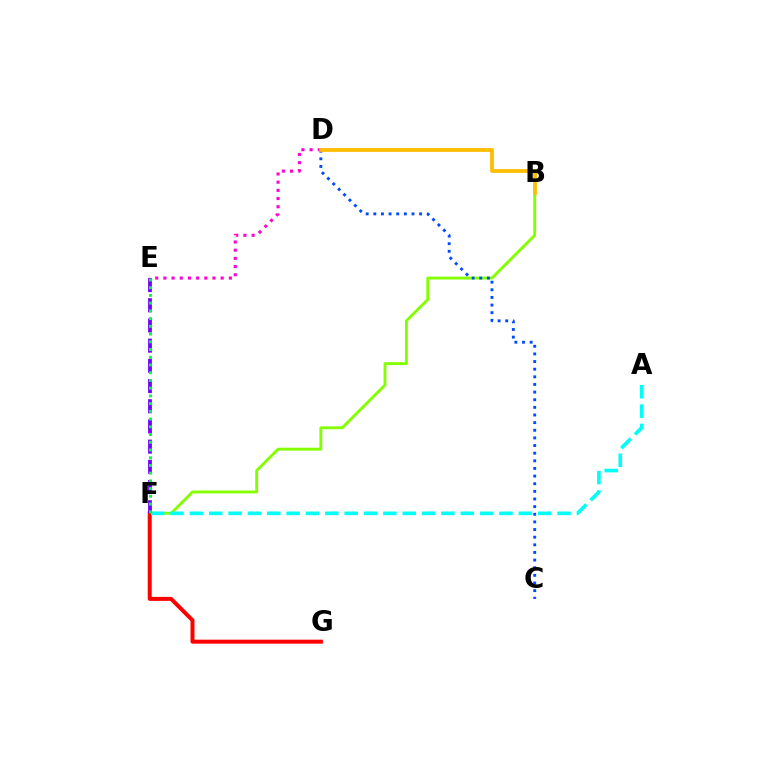{('B', 'F'): [{'color': '#84ff00', 'line_style': 'solid', 'thickness': 2.08}], ('F', 'G'): [{'color': '#ff0000', 'line_style': 'solid', 'thickness': 2.87}], ('C', 'D'): [{'color': '#004bff', 'line_style': 'dotted', 'thickness': 2.07}], ('A', 'F'): [{'color': '#00fff6', 'line_style': 'dashed', 'thickness': 2.63}], ('D', 'E'): [{'color': '#ff00cf', 'line_style': 'dotted', 'thickness': 2.22}], ('B', 'D'): [{'color': '#ffbd00', 'line_style': 'solid', 'thickness': 2.72}], ('E', 'F'): [{'color': '#7200ff', 'line_style': 'dashed', 'thickness': 2.74}, {'color': '#00ff39', 'line_style': 'dotted', 'thickness': 2.1}]}